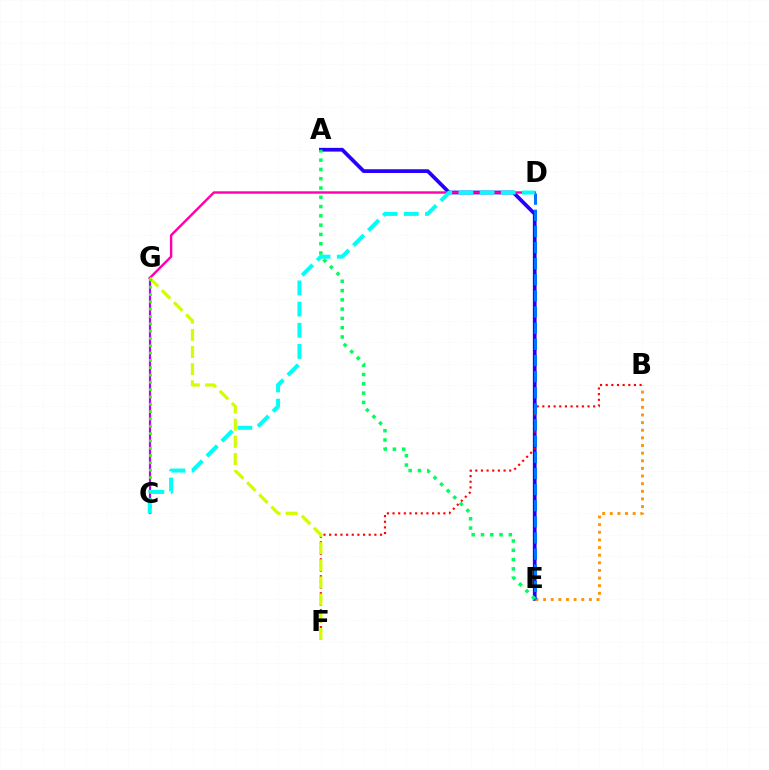{('A', 'E'): [{'color': '#2500ff', 'line_style': 'solid', 'thickness': 2.68}, {'color': '#00ff5c', 'line_style': 'dotted', 'thickness': 2.52}], ('C', 'G'): [{'color': '#b900ff', 'line_style': 'solid', 'thickness': 1.58}, {'color': '#3dff00', 'line_style': 'dotted', 'thickness': 1.99}], ('D', 'G'): [{'color': '#ff00ac', 'line_style': 'solid', 'thickness': 1.73}], ('B', 'F'): [{'color': '#ff0000', 'line_style': 'dotted', 'thickness': 1.54}], ('B', 'E'): [{'color': '#ff9400', 'line_style': 'dotted', 'thickness': 2.07}], ('F', 'G'): [{'color': '#d1ff00', 'line_style': 'dashed', 'thickness': 2.33}], ('D', 'E'): [{'color': '#0074ff', 'line_style': 'dashed', 'thickness': 2.19}], ('C', 'D'): [{'color': '#00fff6', 'line_style': 'dashed', 'thickness': 2.88}]}